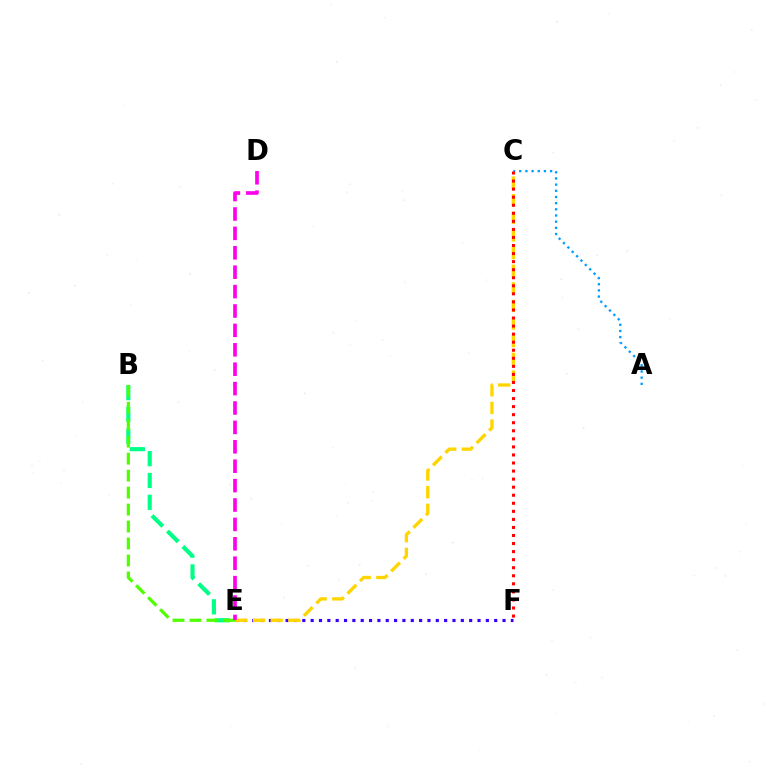{('B', 'E'): [{'color': '#00ff86', 'line_style': 'dashed', 'thickness': 2.97}, {'color': '#4fff00', 'line_style': 'dashed', 'thickness': 2.31}], ('E', 'F'): [{'color': '#3700ff', 'line_style': 'dotted', 'thickness': 2.27}], ('A', 'C'): [{'color': '#009eff', 'line_style': 'dotted', 'thickness': 1.68}], ('C', 'E'): [{'color': '#ffd500', 'line_style': 'dashed', 'thickness': 2.39}], ('D', 'E'): [{'color': '#ff00ed', 'line_style': 'dashed', 'thickness': 2.64}], ('C', 'F'): [{'color': '#ff0000', 'line_style': 'dotted', 'thickness': 2.19}]}